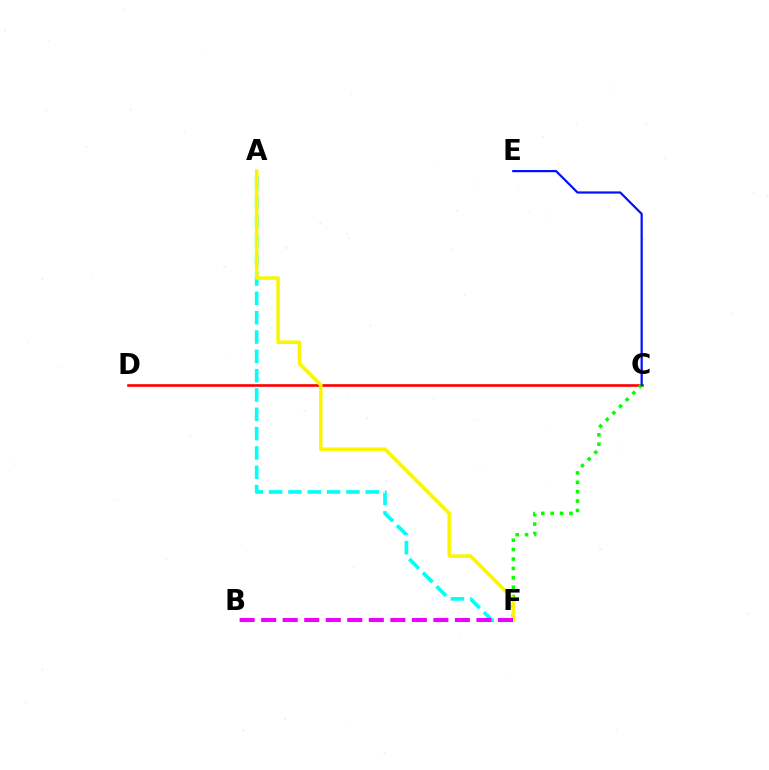{('C', 'D'): [{'color': '#ff0000', 'line_style': 'solid', 'thickness': 1.89}], ('A', 'F'): [{'color': '#00fff6', 'line_style': 'dashed', 'thickness': 2.63}, {'color': '#fcf500', 'line_style': 'solid', 'thickness': 2.53}], ('C', 'F'): [{'color': '#08ff00', 'line_style': 'dotted', 'thickness': 2.55}], ('C', 'E'): [{'color': '#0010ff', 'line_style': 'solid', 'thickness': 1.59}], ('B', 'F'): [{'color': '#ee00ff', 'line_style': 'dashed', 'thickness': 2.92}]}